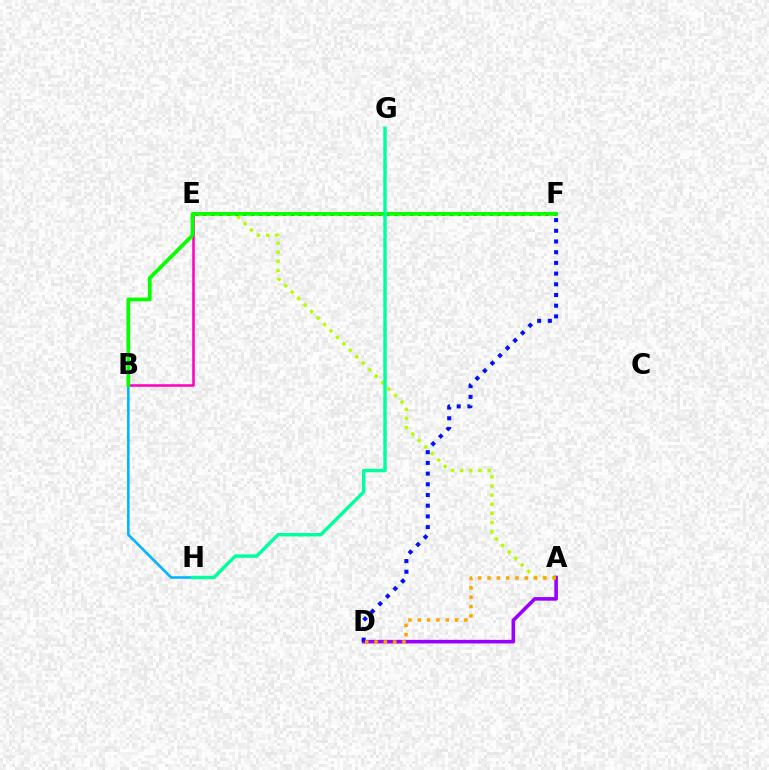{('B', 'E'): [{'color': '#ff00bd', 'line_style': 'solid', 'thickness': 1.82}], ('B', 'H'): [{'color': '#00b5ff', 'line_style': 'solid', 'thickness': 1.85}], ('A', 'E'): [{'color': '#b3ff00', 'line_style': 'dotted', 'thickness': 2.48}], ('E', 'F'): [{'color': '#ff0000', 'line_style': 'dotted', 'thickness': 2.16}], ('B', 'F'): [{'color': '#08ff00', 'line_style': 'solid', 'thickness': 2.7}], ('A', 'D'): [{'color': '#9b00ff', 'line_style': 'solid', 'thickness': 2.59}, {'color': '#ffa500', 'line_style': 'dotted', 'thickness': 2.53}], ('D', 'F'): [{'color': '#0010ff', 'line_style': 'dotted', 'thickness': 2.91}], ('G', 'H'): [{'color': '#00ff9d', 'line_style': 'solid', 'thickness': 2.46}]}